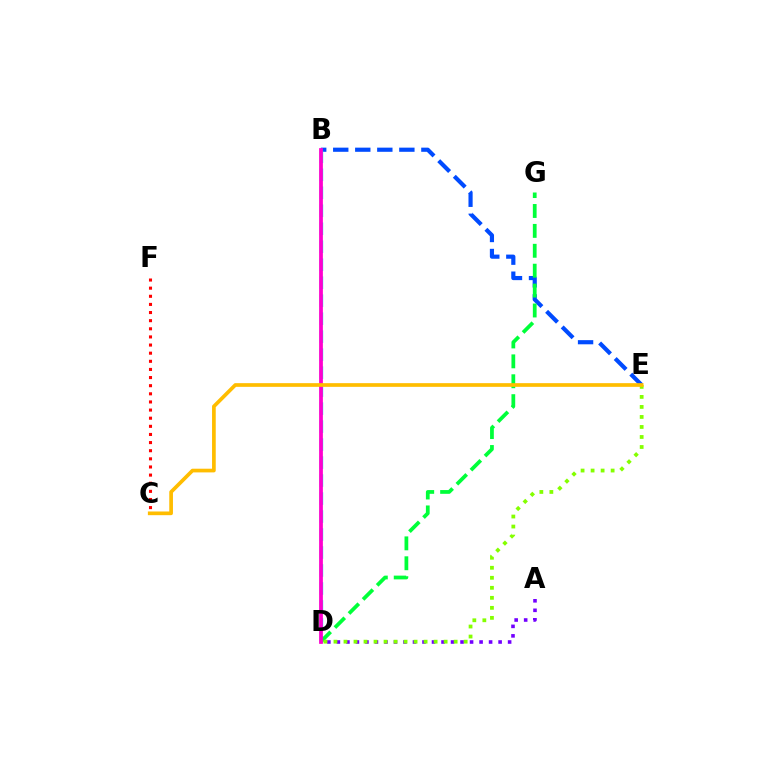{('C', 'F'): [{'color': '#ff0000', 'line_style': 'dotted', 'thickness': 2.21}], ('B', 'E'): [{'color': '#004bff', 'line_style': 'dashed', 'thickness': 2.99}], ('B', 'D'): [{'color': '#00fff6', 'line_style': 'dashed', 'thickness': 2.44}, {'color': '#ff00cf', 'line_style': 'solid', 'thickness': 2.7}], ('A', 'D'): [{'color': '#7200ff', 'line_style': 'dotted', 'thickness': 2.58}], ('D', 'G'): [{'color': '#00ff39', 'line_style': 'dashed', 'thickness': 2.7}], ('D', 'E'): [{'color': '#84ff00', 'line_style': 'dotted', 'thickness': 2.72}], ('C', 'E'): [{'color': '#ffbd00', 'line_style': 'solid', 'thickness': 2.66}]}